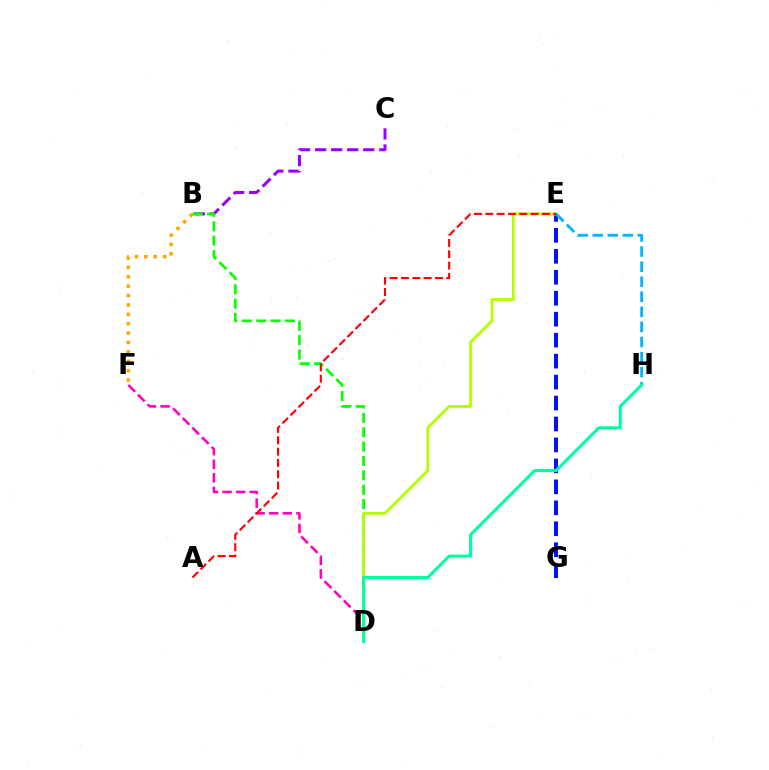{('E', 'G'): [{'color': '#0010ff', 'line_style': 'dashed', 'thickness': 2.85}], ('B', 'C'): [{'color': '#9b00ff', 'line_style': 'dashed', 'thickness': 2.18}], ('B', 'D'): [{'color': '#08ff00', 'line_style': 'dashed', 'thickness': 1.95}], ('D', 'F'): [{'color': '#ff00bd', 'line_style': 'dashed', 'thickness': 1.85}], ('D', 'E'): [{'color': '#b3ff00', 'line_style': 'solid', 'thickness': 2.04}], ('E', 'H'): [{'color': '#00b5ff', 'line_style': 'dashed', 'thickness': 2.05}], ('A', 'E'): [{'color': '#ff0000', 'line_style': 'dashed', 'thickness': 1.54}], ('D', 'H'): [{'color': '#00ff9d', 'line_style': 'solid', 'thickness': 2.21}], ('B', 'F'): [{'color': '#ffa500', 'line_style': 'dotted', 'thickness': 2.55}]}